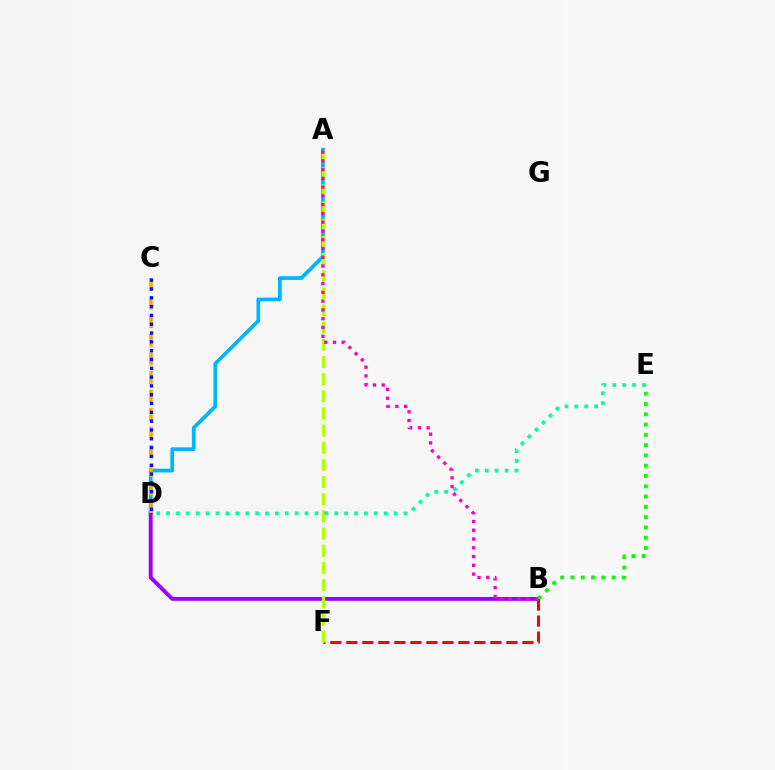{('A', 'D'): [{'color': '#00b5ff', 'line_style': 'solid', 'thickness': 2.69}], ('B', 'D'): [{'color': '#9b00ff', 'line_style': 'solid', 'thickness': 2.78}], ('C', 'D'): [{'color': '#ffa500', 'line_style': 'dashed', 'thickness': 2.52}, {'color': '#0010ff', 'line_style': 'dotted', 'thickness': 2.39}], ('B', 'E'): [{'color': '#08ff00', 'line_style': 'dotted', 'thickness': 2.79}], ('B', 'F'): [{'color': '#ff0000', 'line_style': 'dashed', 'thickness': 2.17}], ('A', 'F'): [{'color': '#b3ff00', 'line_style': 'dashed', 'thickness': 2.33}], ('D', 'E'): [{'color': '#00ff9d', 'line_style': 'dotted', 'thickness': 2.69}], ('A', 'B'): [{'color': '#ff00bd', 'line_style': 'dotted', 'thickness': 2.38}]}